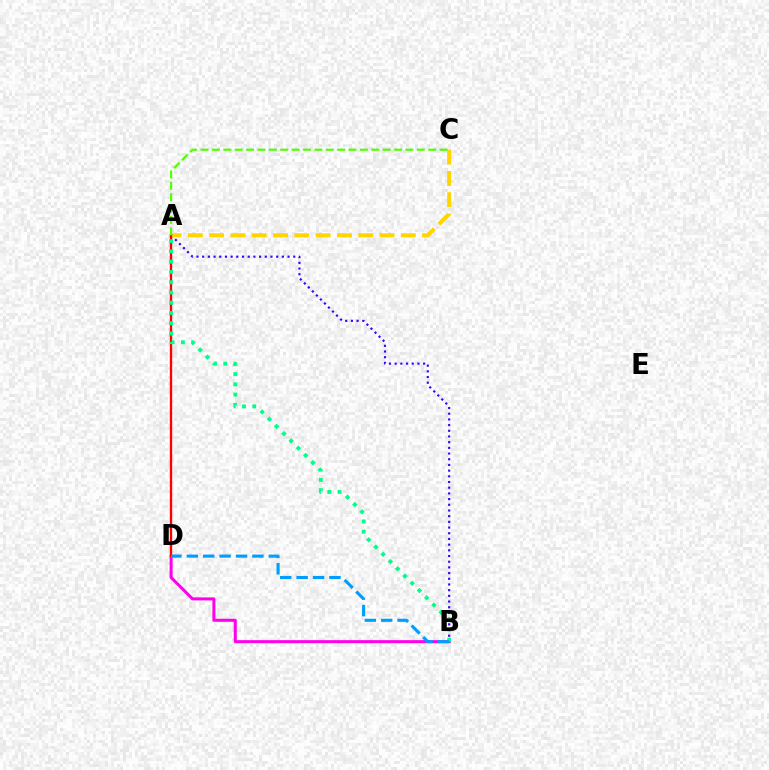{('A', 'B'): [{'color': '#3700ff', 'line_style': 'dotted', 'thickness': 1.55}, {'color': '#00ff86', 'line_style': 'dotted', 'thickness': 2.79}], ('B', 'D'): [{'color': '#ff00ed', 'line_style': 'solid', 'thickness': 2.18}, {'color': '#009eff', 'line_style': 'dashed', 'thickness': 2.23}], ('A', 'C'): [{'color': '#ffd500', 'line_style': 'dashed', 'thickness': 2.89}, {'color': '#4fff00', 'line_style': 'dashed', 'thickness': 1.55}], ('A', 'D'): [{'color': '#ff0000', 'line_style': 'solid', 'thickness': 1.68}]}